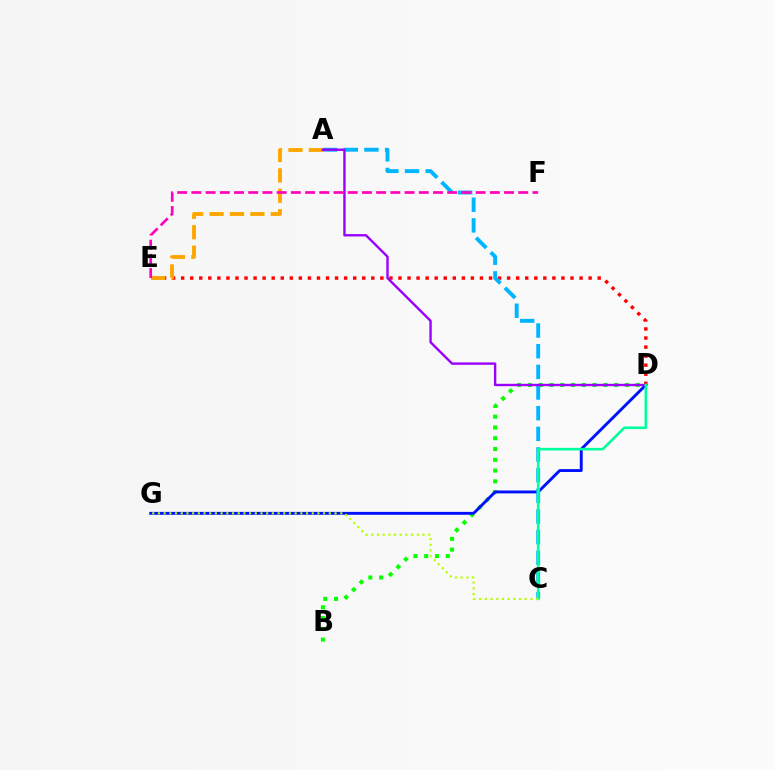{('B', 'D'): [{'color': '#08ff00', 'line_style': 'dotted', 'thickness': 2.93}], ('D', 'G'): [{'color': '#0010ff', 'line_style': 'solid', 'thickness': 2.08}], ('D', 'E'): [{'color': '#ff0000', 'line_style': 'dotted', 'thickness': 2.46}], ('A', 'C'): [{'color': '#00b5ff', 'line_style': 'dashed', 'thickness': 2.81}], ('A', 'E'): [{'color': '#ffa500', 'line_style': 'dashed', 'thickness': 2.77}], ('A', 'D'): [{'color': '#9b00ff', 'line_style': 'solid', 'thickness': 1.72}], ('E', 'F'): [{'color': '#ff00bd', 'line_style': 'dashed', 'thickness': 1.93}], ('C', 'D'): [{'color': '#00ff9d', 'line_style': 'solid', 'thickness': 1.87}], ('C', 'G'): [{'color': '#b3ff00', 'line_style': 'dotted', 'thickness': 1.55}]}